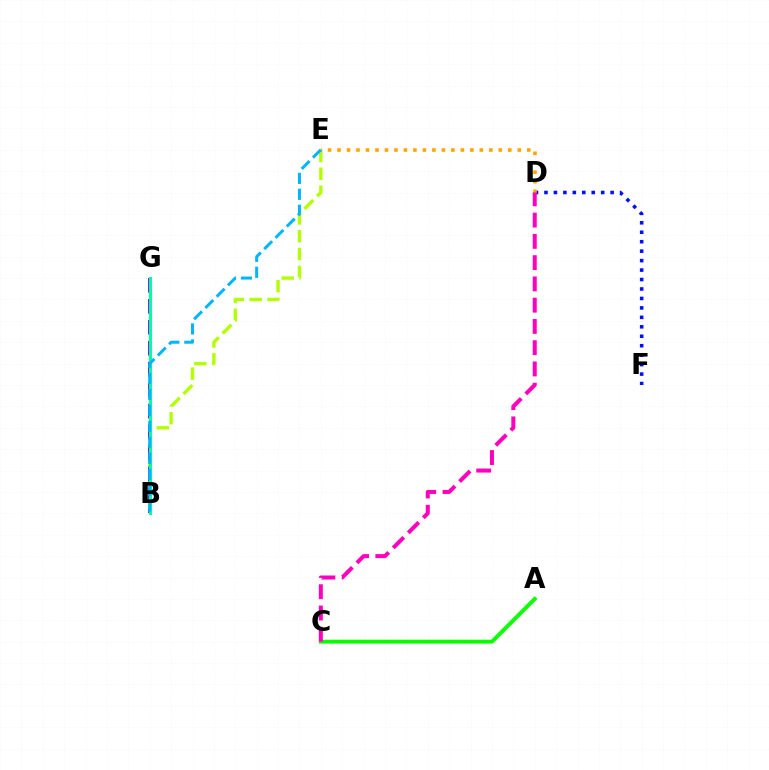{('A', 'C'): [{'color': '#08ff00', 'line_style': 'solid', 'thickness': 2.78}], ('D', 'F'): [{'color': '#0010ff', 'line_style': 'dotted', 'thickness': 2.57}], ('B', 'E'): [{'color': '#b3ff00', 'line_style': 'dashed', 'thickness': 2.42}, {'color': '#00b5ff', 'line_style': 'dashed', 'thickness': 2.17}], ('B', 'G'): [{'color': '#ff0000', 'line_style': 'dashed', 'thickness': 1.51}, {'color': '#9b00ff', 'line_style': 'dashed', 'thickness': 2.85}, {'color': '#00ff9d', 'line_style': 'solid', 'thickness': 2.23}], ('D', 'E'): [{'color': '#ffa500', 'line_style': 'dotted', 'thickness': 2.58}], ('C', 'D'): [{'color': '#ff00bd', 'line_style': 'dashed', 'thickness': 2.89}]}